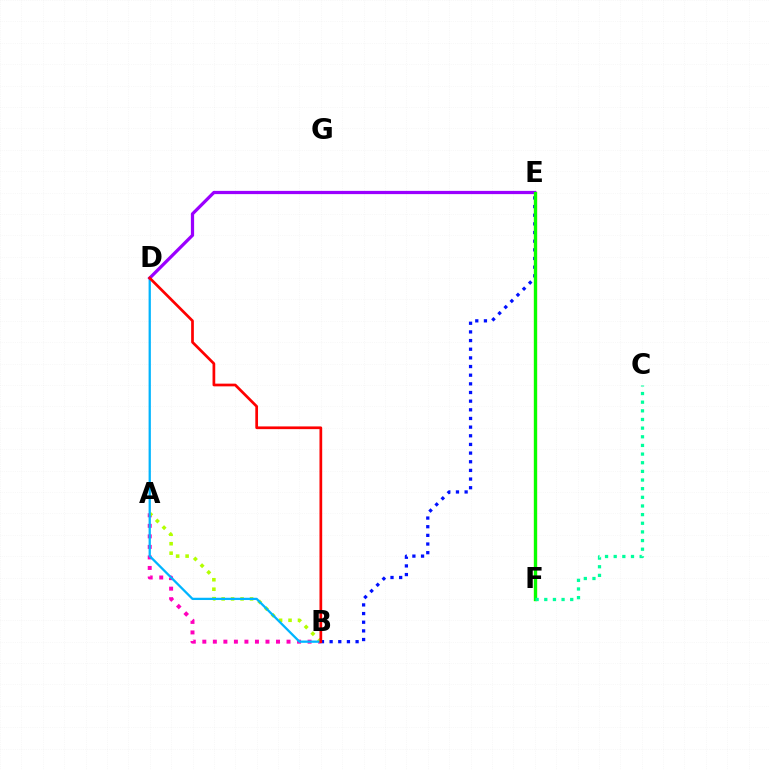{('A', 'B'): [{'color': '#ff00bd', 'line_style': 'dotted', 'thickness': 2.86}, {'color': '#b3ff00', 'line_style': 'dotted', 'thickness': 2.57}], ('B', 'E'): [{'color': '#0010ff', 'line_style': 'dotted', 'thickness': 2.35}], ('B', 'D'): [{'color': '#00b5ff', 'line_style': 'solid', 'thickness': 1.64}, {'color': '#ff0000', 'line_style': 'solid', 'thickness': 1.95}], ('E', 'F'): [{'color': '#ffa500', 'line_style': 'solid', 'thickness': 2.32}, {'color': '#08ff00', 'line_style': 'solid', 'thickness': 2.33}], ('D', 'E'): [{'color': '#9b00ff', 'line_style': 'solid', 'thickness': 2.33}], ('C', 'F'): [{'color': '#00ff9d', 'line_style': 'dotted', 'thickness': 2.35}]}